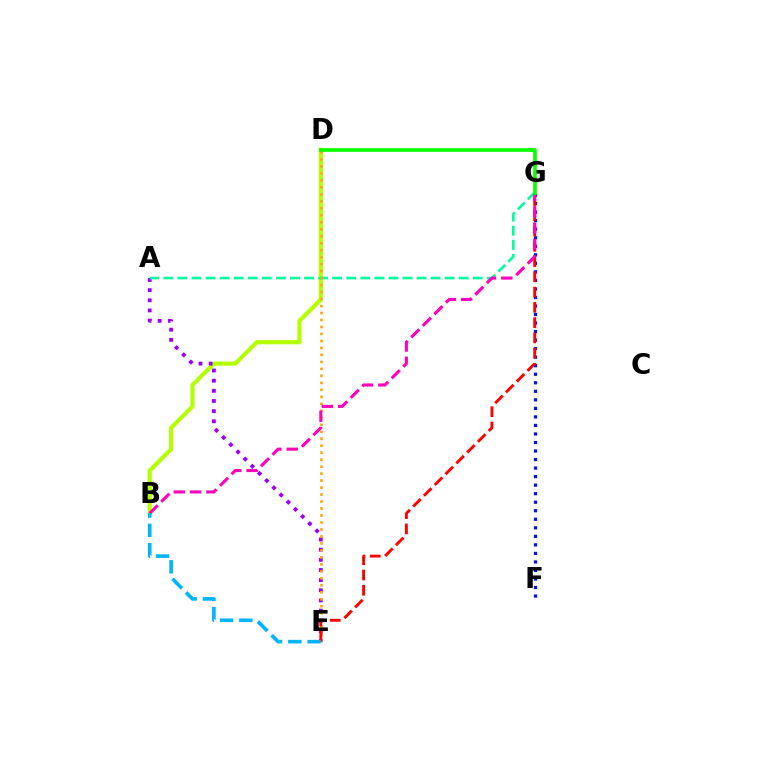{('B', 'D'): [{'color': '#b3ff00', 'line_style': 'solid', 'thickness': 2.98}], ('A', 'E'): [{'color': '#9b00ff', 'line_style': 'dotted', 'thickness': 2.76}], ('F', 'G'): [{'color': '#0010ff', 'line_style': 'dotted', 'thickness': 2.32}], ('A', 'G'): [{'color': '#00ff9d', 'line_style': 'dashed', 'thickness': 1.91}], ('D', 'E'): [{'color': '#ffa500', 'line_style': 'dotted', 'thickness': 1.9}], ('E', 'G'): [{'color': '#ff0000', 'line_style': 'dashed', 'thickness': 2.07}], ('B', 'G'): [{'color': '#ff00bd', 'line_style': 'dashed', 'thickness': 2.22}], ('D', 'G'): [{'color': '#08ff00', 'line_style': 'solid', 'thickness': 2.65}], ('B', 'E'): [{'color': '#00b5ff', 'line_style': 'dashed', 'thickness': 2.62}]}